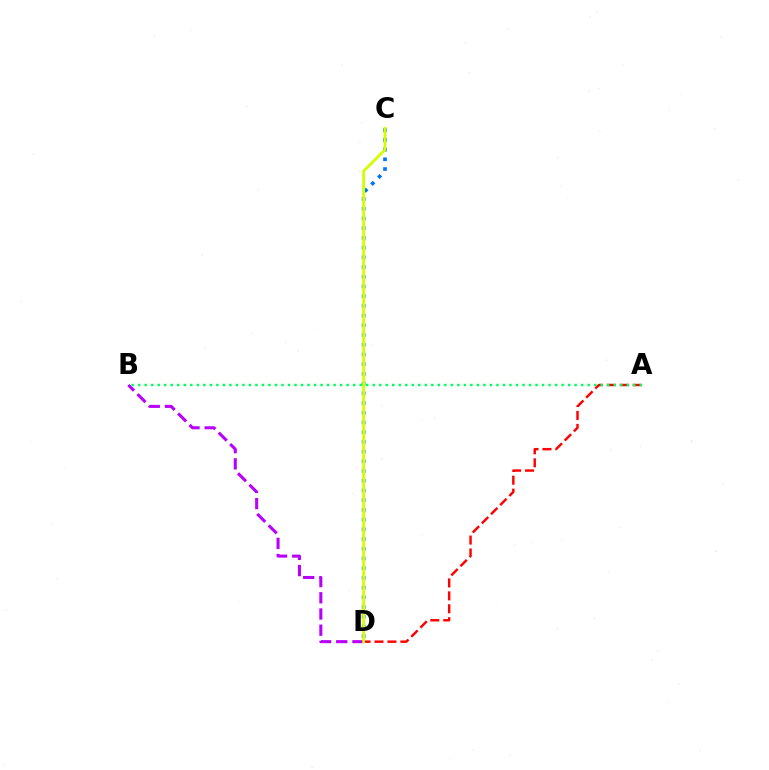{('B', 'D'): [{'color': '#b900ff', 'line_style': 'dashed', 'thickness': 2.2}], ('A', 'D'): [{'color': '#ff0000', 'line_style': 'dashed', 'thickness': 1.76}], ('C', 'D'): [{'color': '#0074ff', 'line_style': 'dotted', 'thickness': 2.64}, {'color': '#d1ff00', 'line_style': 'solid', 'thickness': 2.04}], ('A', 'B'): [{'color': '#00ff5c', 'line_style': 'dotted', 'thickness': 1.77}]}